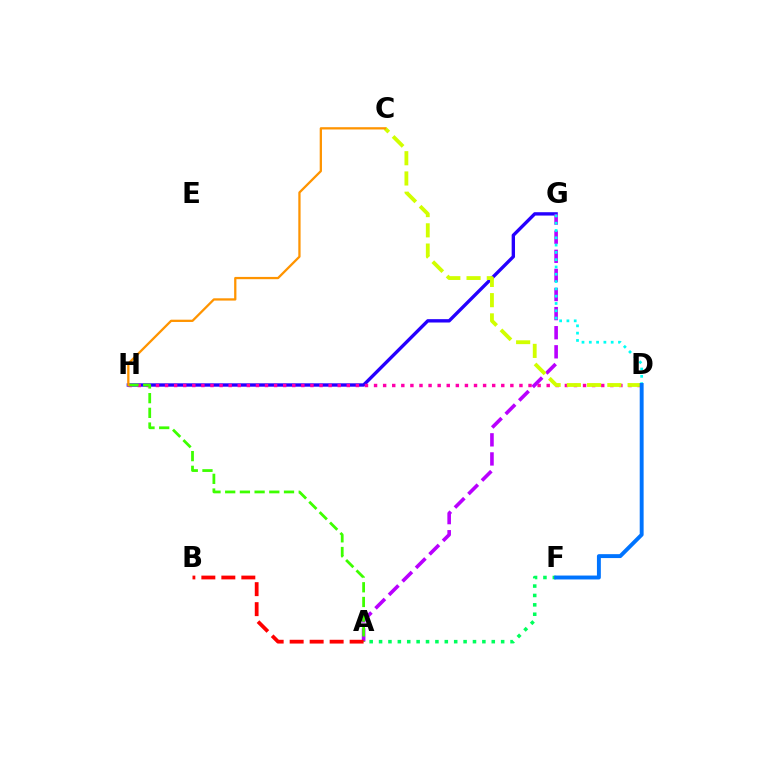{('G', 'H'): [{'color': '#2500ff', 'line_style': 'solid', 'thickness': 2.42}], ('D', 'H'): [{'color': '#ff00ac', 'line_style': 'dotted', 'thickness': 2.47}], ('A', 'G'): [{'color': '#b900ff', 'line_style': 'dashed', 'thickness': 2.59}], ('A', 'H'): [{'color': '#3dff00', 'line_style': 'dashed', 'thickness': 2.0}], ('A', 'B'): [{'color': '#ff0000', 'line_style': 'dashed', 'thickness': 2.72}], ('C', 'D'): [{'color': '#d1ff00', 'line_style': 'dashed', 'thickness': 2.75}], ('A', 'F'): [{'color': '#00ff5c', 'line_style': 'dotted', 'thickness': 2.55}], ('D', 'G'): [{'color': '#00fff6', 'line_style': 'dotted', 'thickness': 1.98}], ('C', 'H'): [{'color': '#ff9400', 'line_style': 'solid', 'thickness': 1.64}], ('D', 'F'): [{'color': '#0074ff', 'line_style': 'solid', 'thickness': 2.82}]}